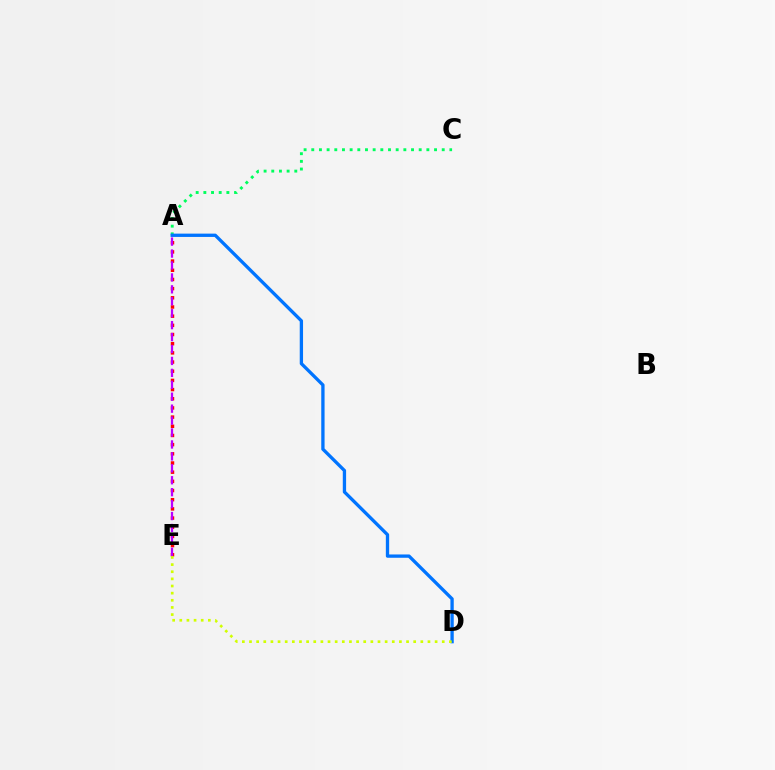{('A', 'E'): [{'color': '#ff0000', 'line_style': 'dotted', 'thickness': 2.49}, {'color': '#b900ff', 'line_style': 'dashed', 'thickness': 1.62}], ('A', 'C'): [{'color': '#00ff5c', 'line_style': 'dotted', 'thickness': 2.08}], ('A', 'D'): [{'color': '#0074ff', 'line_style': 'solid', 'thickness': 2.38}], ('D', 'E'): [{'color': '#d1ff00', 'line_style': 'dotted', 'thickness': 1.94}]}